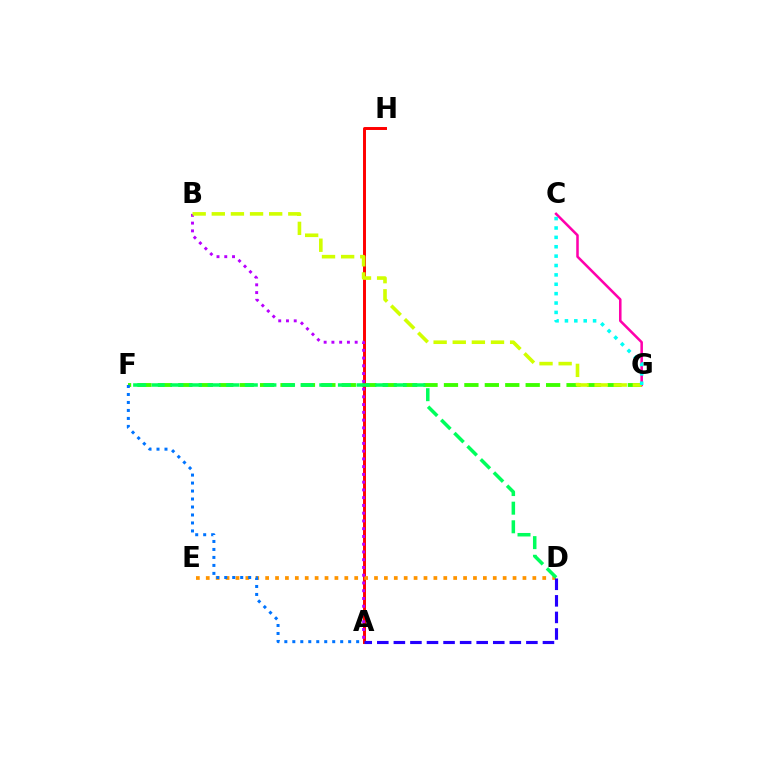{('F', 'G'): [{'color': '#3dff00', 'line_style': 'dashed', 'thickness': 2.78}], ('A', 'H'): [{'color': '#ff0000', 'line_style': 'solid', 'thickness': 2.12}], ('D', 'E'): [{'color': '#ff9400', 'line_style': 'dotted', 'thickness': 2.69}], ('D', 'F'): [{'color': '#00ff5c', 'line_style': 'dashed', 'thickness': 2.53}], ('A', 'B'): [{'color': '#b900ff', 'line_style': 'dotted', 'thickness': 2.11}], ('C', 'G'): [{'color': '#ff00ac', 'line_style': 'solid', 'thickness': 1.83}, {'color': '#00fff6', 'line_style': 'dotted', 'thickness': 2.55}], ('A', 'D'): [{'color': '#2500ff', 'line_style': 'dashed', 'thickness': 2.25}], ('B', 'G'): [{'color': '#d1ff00', 'line_style': 'dashed', 'thickness': 2.6}], ('A', 'F'): [{'color': '#0074ff', 'line_style': 'dotted', 'thickness': 2.17}]}